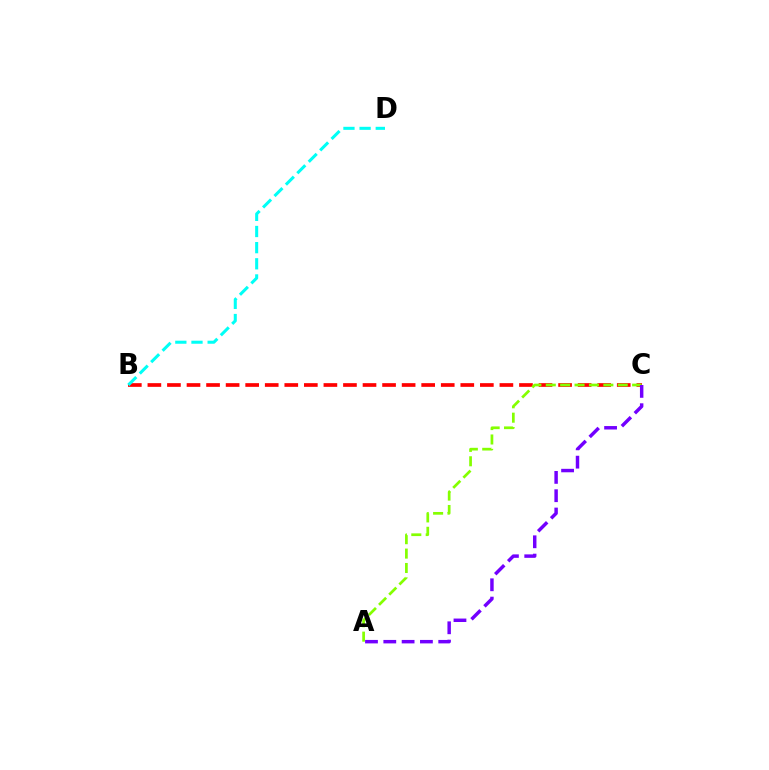{('B', 'C'): [{'color': '#ff0000', 'line_style': 'dashed', 'thickness': 2.66}], ('A', 'C'): [{'color': '#84ff00', 'line_style': 'dashed', 'thickness': 1.96}, {'color': '#7200ff', 'line_style': 'dashed', 'thickness': 2.49}], ('B', 'D'): [{'color': '#00fff6', 'line_style': 'dashed', 'thickness': 2.19}]}